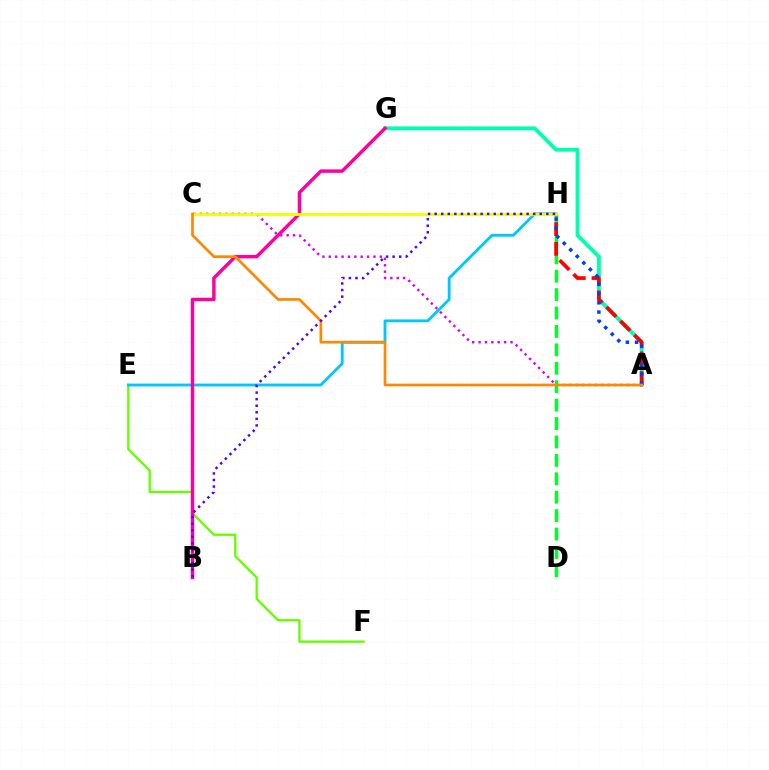{('D', 'H'): [{'color': '#00ff27', 'line_style': 'dashed', 'thickness': 2.5}], ('A', 'G'): [{'color': '#00ffaf', 'line_style': 'solid', 'thickness': 2.78}], ('E', 'F'): [{'color': '#66ff00', 'line_style': 'solid', 'thickness': 1.69}], ('A', 'C'): [{'color': '#d600ff', 'line_style': 'dotted', 'thickness': 1.73}, {'color': '#ff8800', 'line_style': 'solid', 'thickness': 1.94}], ('E', 'H'): [{'color': '#00c7ff', 'line_style': 'solid', 'thickness': 2.05}], ('A', 'H'): [{'color': '#ff0000', 'line_style': 'dashed', 'thickness': 2.68}, {'color': '#003fff', 'line_style': 'dotted', 'thickness': 2.51}], ('B', 'G'): [{'color': '#ff00a0', 'line_style': 'solid', 'thickness': 2.48}], ('C', 'H'): [{'color': '#eeff00', 'line_style': 'solid', 'thickness': 2.0}], ('B', 'H'): [{'color': '#4f00ff', 'line_style': 'dotted', 'thickness': 1.79}]}